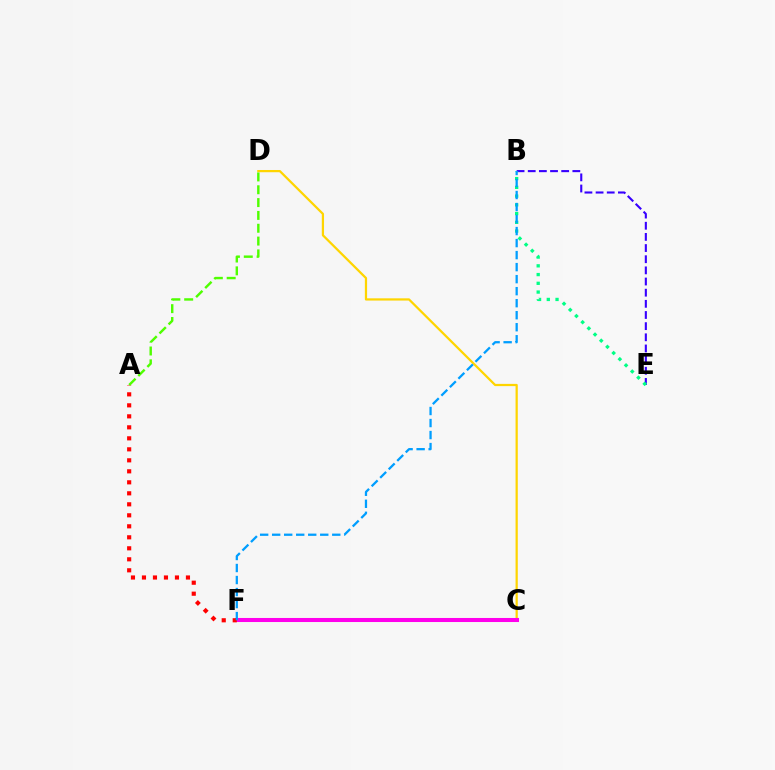{('B', 'E'): [{'color': '#3700ff', 'line_style': 'dashed', 'thickness': 1.52}, {'color': '#00ff86', 'line_style': 'dotted', 'thickness': 2.38}], ('C', 'D'): [{'color': '#ffd500', 'line_style': 'solid', 'thickness': 1.61}], ('C', 'F'): [{'color': '#ff00ed', 'line_style': 'solid', 'thickness': 2.92}], ('A', 'F'): [{'color': '#ff0000', 'line_style': 'dotted', 'thickness': 2.99}], ('B', 'F'): [{'color': '#009eff', 'line_style': 'dashed', 'thickness': 1.63}], ('A', 'D'): [{'color': '#4fff00', 'line_style': 'dashed', 'thickness': 1.74}]}